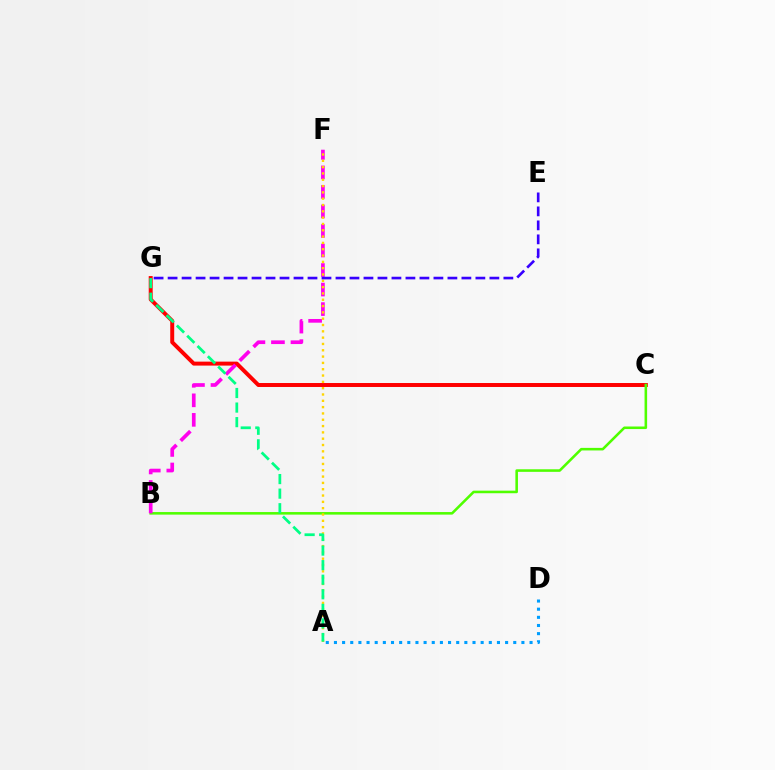{('C', 'G'): [{'color': '#ff0000', 'line_style': 'solid', 'thickness': 2.85}], ('B', 'C'): [{'color': '#4fff00', 'line_style': 'solid', 'thickness': 1.85}], ('B', 'F'): [{'color': '#ff00ed', 'line_style': 'dashed', 'thickness': 2.65}], ('A', 'F'): [{'color': '#ffd500', 'line_style': 'dotted', 'thickness': 1.72}], ('E', 'G'): [{'color': '#3700ff', 'line_style': 'dashed', 'thickness': 1.9}], ('A', 'D'): [{'color': '#009eff', 'line_style': 'dotted', 'thickness': 2.21}], ('A', 'G'): [{'color': '#00ff86', 'line_style': 'dashed', 'thickness': 1.98}]}